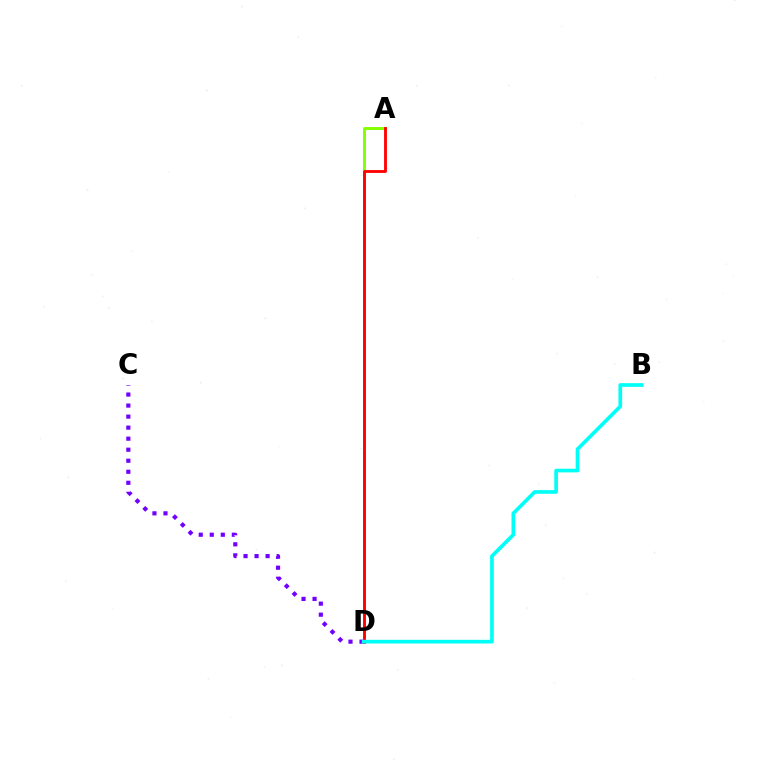{('C', 'D'): [{'color': '#7200ff', 'line_style': 'dotted', 'thickness': 3.0}], ('A', 'D'): [{'color': '#84ff00', 'line_style': 'solid', 'thickness': 2.12}, {'color': '#ff0000', 'line_style': 'solid', 'thickness': 2.04}], ('B', 'D'): [{'color': '#00fff6', 'line_style': 'solid', 'thickness': 2.65}]}